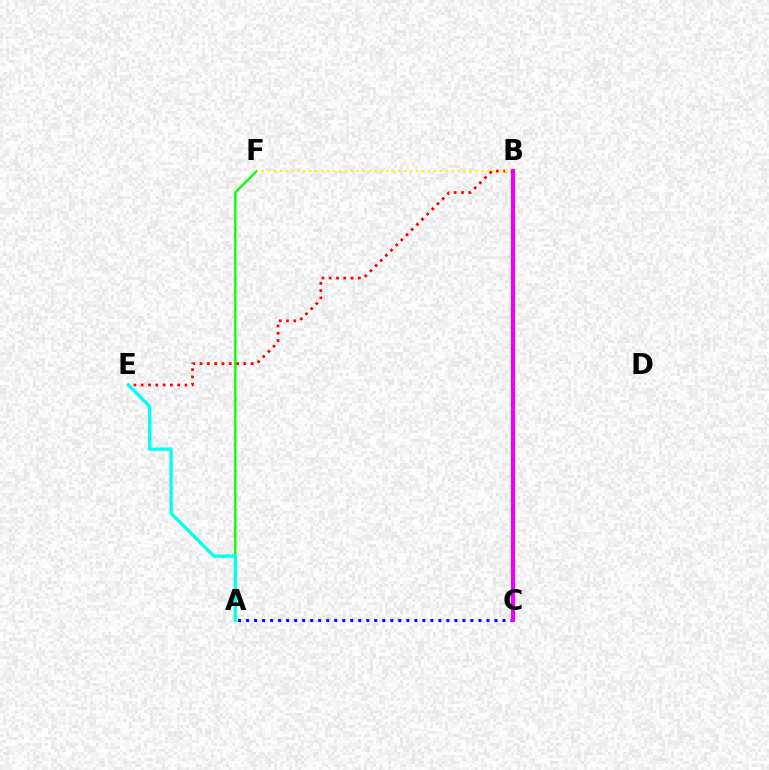{('B', 'E'): [{'color': '#ff0000', 'line_style': 'dotted', 'thickness': 1.98}], ('A', 'F'): [{'color': '#08ff00', 'line_style': 'solid', 'thickness': 1.65}], ('A', 'E'): [{'color': '#00fff6', 'line_style': 'solid', 'thickness': 2.37}], ('B', 'F'): [{'color': '#fcf500', 'line_style': 'dotted', 'thickness': 1.61}], ('A', 'C'): [{'color': '#0010ff', 'line_style': 'dotted', 'thickness': 2.18}], ('B', 'C'): [{'color': '#ee00ff', 'line_style': 'solid', 'thickness': 2.98}]}